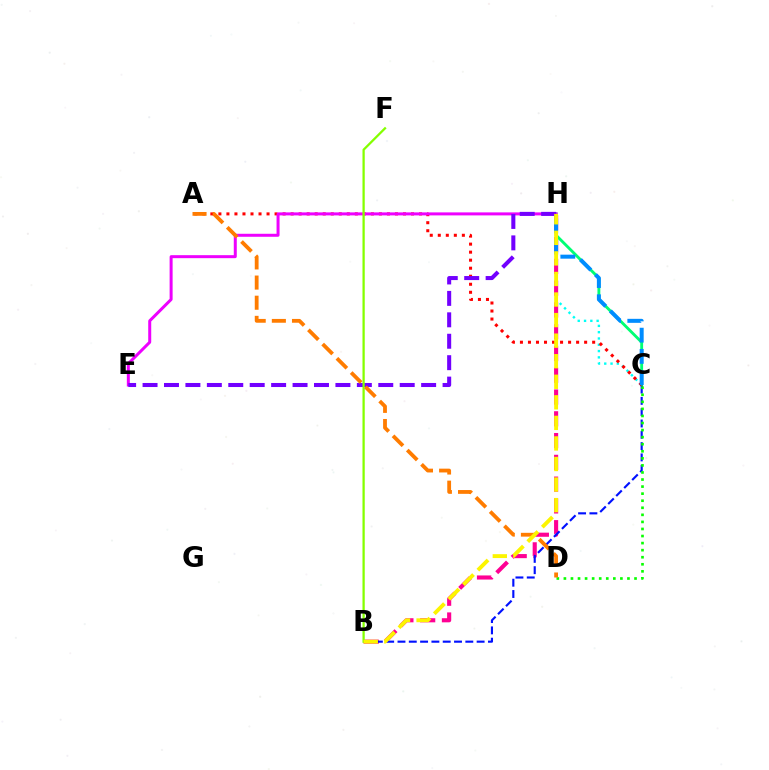{('C', 'H'): [{'color': '#00fff6', 'line_style': 'dotted', 'thickness': 1.71}, {'color': '#00ff74', 'line_style': 'solid', 'thickness': 2.06}, {'color': '#008cff', 'line_style': 'dashed', 'thickness': 2.88}], ('B', 'H'): [{'color': '#ff0094', 'line_style': 'dashed', 'thickness': 2.96}, {'color': '#fcf500', 'line_style': 'dashed', 'thickness': 2.79}], ('B', 'C'): [{'color': '#0010ff', 'line_style': 'dashed', 'thickness': 1.54}], ('A', 'C'): [{'color': '#ff0000', 'line_style': 'dotted', 'thickness': 2.18}], ('E', 'H'): [{'color': '#ee00ff', 'line_style': 'solid', 'thickness': 2.16}, {'color': '#7200ff', 'line_style': 'dashed', 'thickness': 2.91}], ('B', 'F'): [{'color': '#84ff00', 'line_style': 'solid', 'thickness': 1.63}], ('C', 'D'): [{'color': '#08ff00', 'line_style': 'dotted', 'thickness': 1.92}], ('A', 'D'): [{'color': '#ff7c00', 'line_style': 'dashed', 'thickness': 2.74}]}